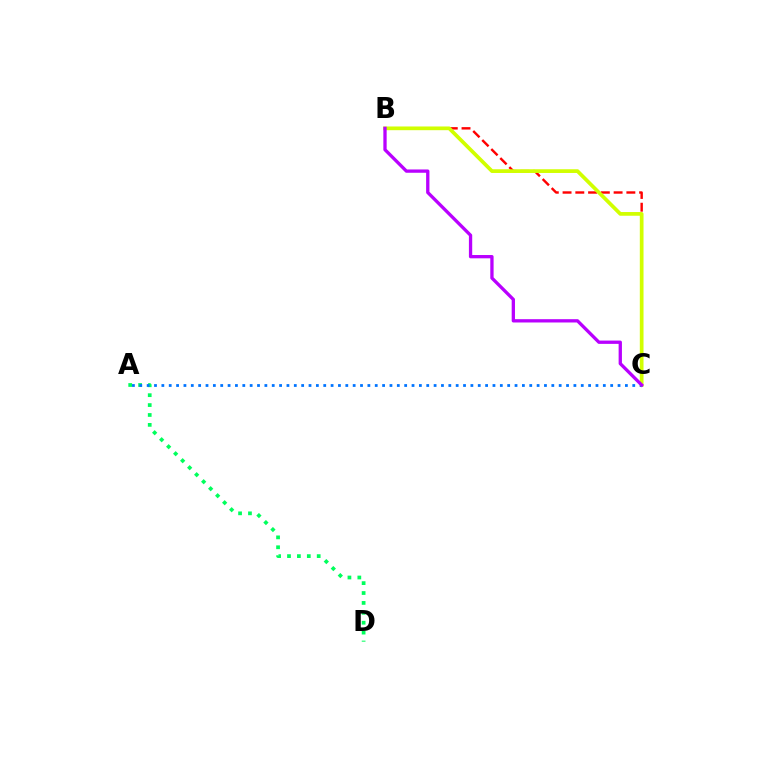{('B', 'C'): [{'color': '#ff0000', 'line_style': 'dashed', 'thickness': 1.73}, {'color': '#d1ff00', 'line_style': 'solid', 'thickness': 2.67}, {'color': '#b900ff', 'line_style': 'solid', 'thickness': 2.38}], ('A', 'D'): [{'color': '#00ff5c', 'line_style': 'dotted', 'thickness': 2.69}], ('A', 'C'): [{'color': '#0074ff', 'line_style': 'dotted', 'thickness': 2.0}]}